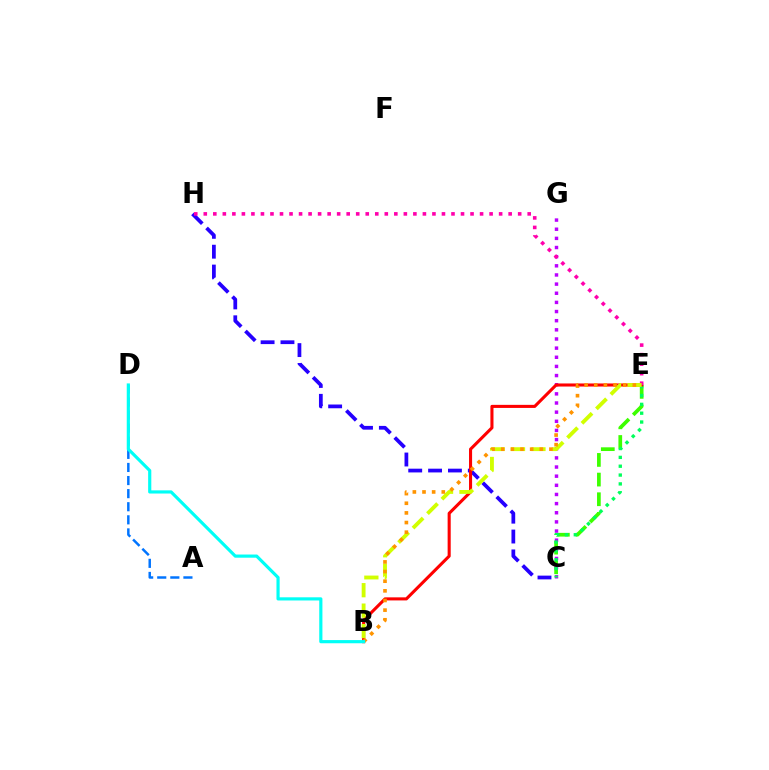{('C', 'E'): [{'color': '#3dff00', 'line_style': 'dashed', 'thickness': 2.67}, {'color': '#00ff5c', 'line_style': 'dotted', 'thickness': 2.4}], ('C', 'H'): [{'color': '#2500ff', 'line_style': 'dashed', 'thickness': 2.7}], ('C', 'G'): [{'color': '#b900ff', 'line_style': 'dotted', 'thickness': 2.48}], ('B', 'E'): [{'color': '#ff0000', 'line_style': 'solid', 'thickness': 2.22}, {'color': '#d1ff00', 'line_style': 'dashed', 'thickness': 2.78}, {'color': '#ff9400', 'line_style': 'dotted', 'thickness': 2.62}], ('E', 'H'): [{'color': '#ff00ac', 'line_style': 'dotted', 'thickness': 2.59}], ('A', 'D'): [{'color': '#0074ff', 'line_style': 'dashed', 'thickness': 1.78}], ('B', 'D'): [{'color': '#00fff6', 'line_style': 'solid', 'thickness': 2.28}]}